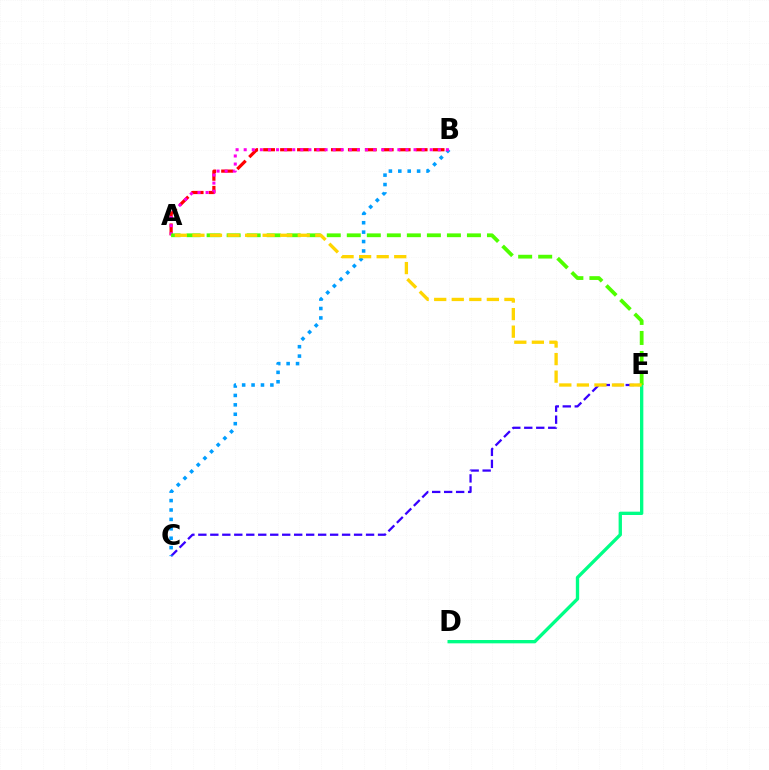{('C', 'E'): [{'color': '#3700ff', 'line_style': 'dashed', 'thickness': 1.63}], ('A', 'B'): [{'color': '#ff0000', 'line_style': 'dashed', 'thickness': 2.3}, {'color': '#ff00ed', 'line_style': 'dotted', 'thickness': 2.2}], ('B', 'C'): [{'color': '#009eff', 'line_style': 'dotted', 'thickness': 2.56}], ('D', 'E'): [{'color': '#00ff86', 'line_style': 'solid', 'thickness': 2.4}], ('A', 'E'): [{'color': '#4fff00', 'line_style': 'dashed', 'thickness': 2.72}, {'color': '#ffd500', 'line_style': 'dashed', 'thickness': 2.38}]}